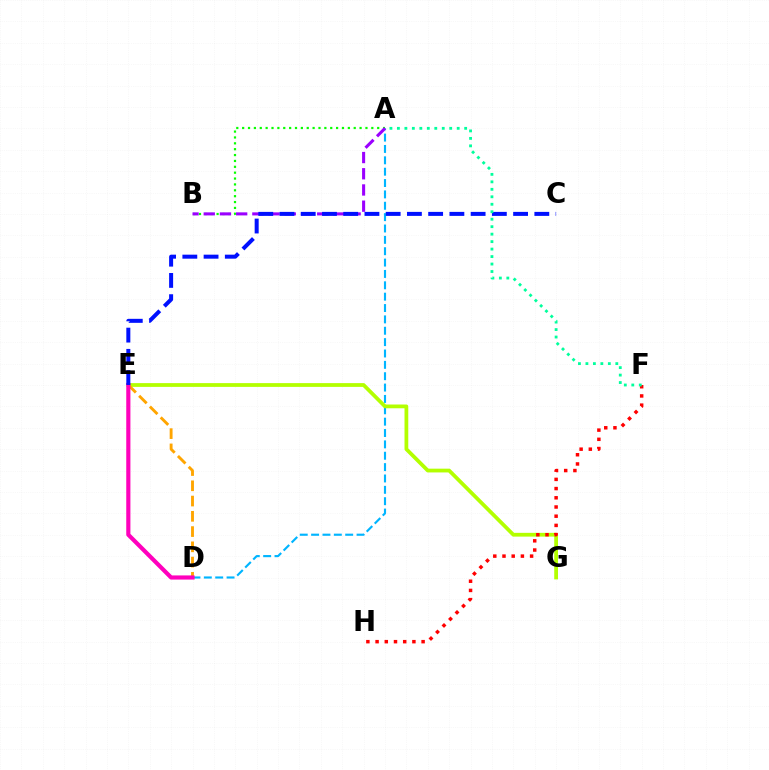{('A', 'D'): [{'color': '#00b5ff', 'line_style': 'dashed', 'thickness': 1.54}], ('E', 'G'): [{'color': '#b3ff00', 'line_style': 'solid', 'thickness': 2.71}], ('D', 'E'): [{'color': '#ffa500', 'line_style': 'dashed', 'thickness': 2.07}, {'color': '#ff00bd', 'line_style': 'solid', 'thickness': 2.99}], ('A', 'B'): [{'color': '#08ff00', 'line_style': 'dotted', 'thickness': 1.6}, {'color': '#9b00ff', 'line_style': 'dashed', 'thickness': 2.2}], ('F', 'H'): [{'color': '#ff0000', 'line_style': 'dotted', 'thickness': 2.5}], ('C', 'E'): [{'color': '#0010ff', 'line_style': 'dashed', 'thickness': 2.88}], ('A', 'F'): [{'color': '#00ff9d', 'line_style': 'dotted', 'thickness': 2.03}]}